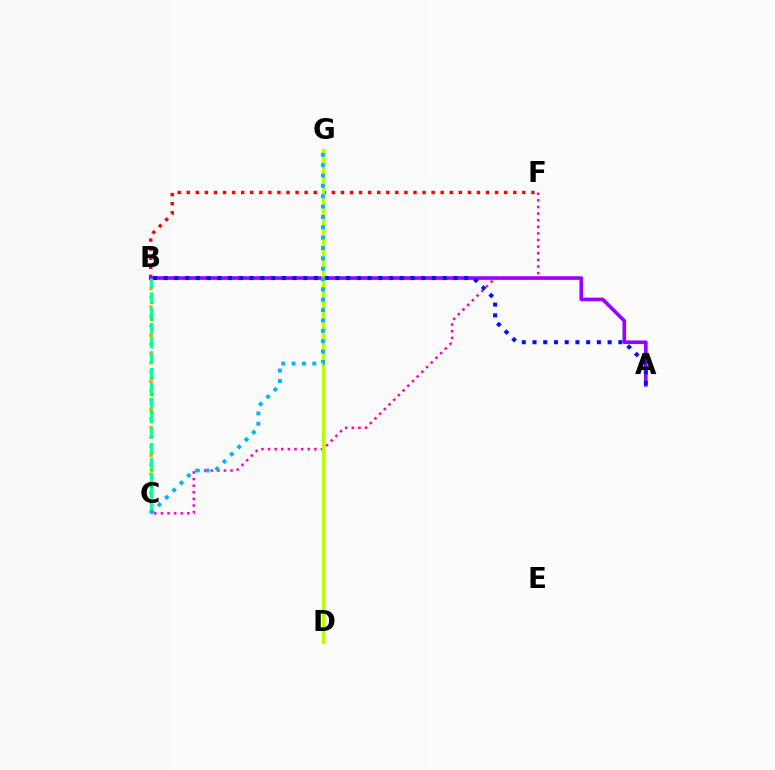{('B', 'C'): [{'color': '#08ff00', 'line_style': 'dotted', 'thickness': 2.28}, {'color': '#ffa500', 'line_style': 'dotted', 'thickness': 2.52}, {'color': '#00ff9d', 'line_style': 'dashed', 'thickness': 2.04}], ('B', 'F'): [{'color': '#ff0000', 'line_style': 'dotted', 'thickness': 2.46}], ('C', 'F'): [{'color': '#ff00bd', 'line_style': 'dotted', 'thickness': 1.8}], ('A', 'B'): [{'color': '#9b00ff', 'line_style': 'solid', 'thickness': 2.62}, {'color': '#0010ff', 'line_style': 'dotted', 'thickness': 2.92}], ('D', 'G'): [{'color': '#b3ff00', 'line_style': 'solid', 'thickness': 2.24}], ('C', 'G'): [{'color': '#00b5ff', 'line_style': 'dotted', 'thickness': 2.81}]}